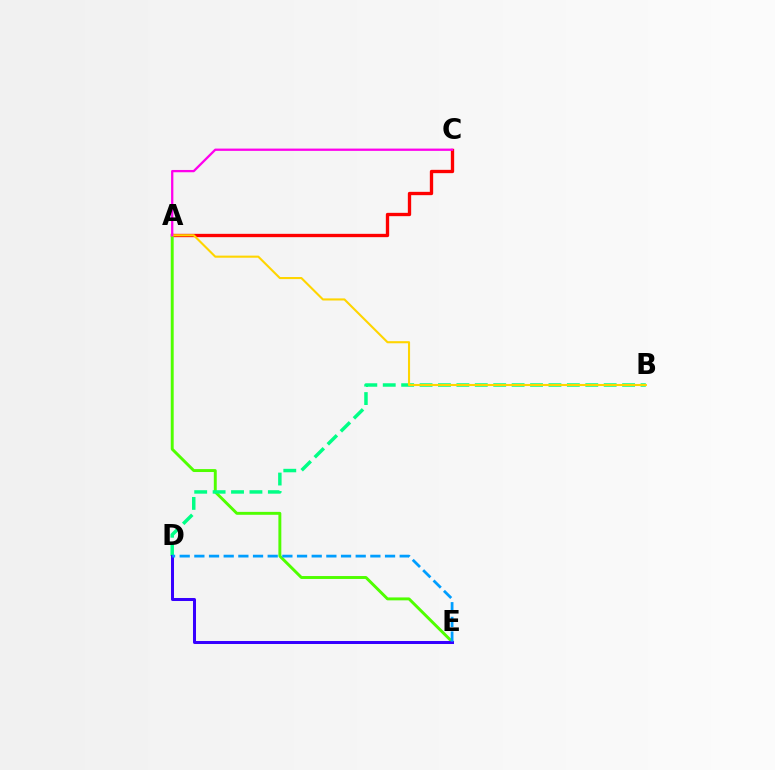{('A', 'C'): [{'color': '#ff0000', 'line_style': 'solid', 'thickness': 2.4}, {'color': '#ff00ed', 'line_style': 'solid', 'thickness': 1.65}], ('A', 'E'): [{'color': '#4fff00', 'line_style': 'solid', 'thickness': 2.11}], ('B', 'D'): [{'color': '#00ff86', 'line_style': 'dashed', 'thickness': 2.5}], ('D', 'E'): [{'color': '#3700ff', 'line_style': 'solid', 'thickness': 2.17}, {'color': '#009eff', 'line_style': 'dashed', 'thickness': 1.99}], ('A', 'B'): [{'color': '#ffd500', 'line_style': 'solid', 'thickness': 1.51}]}